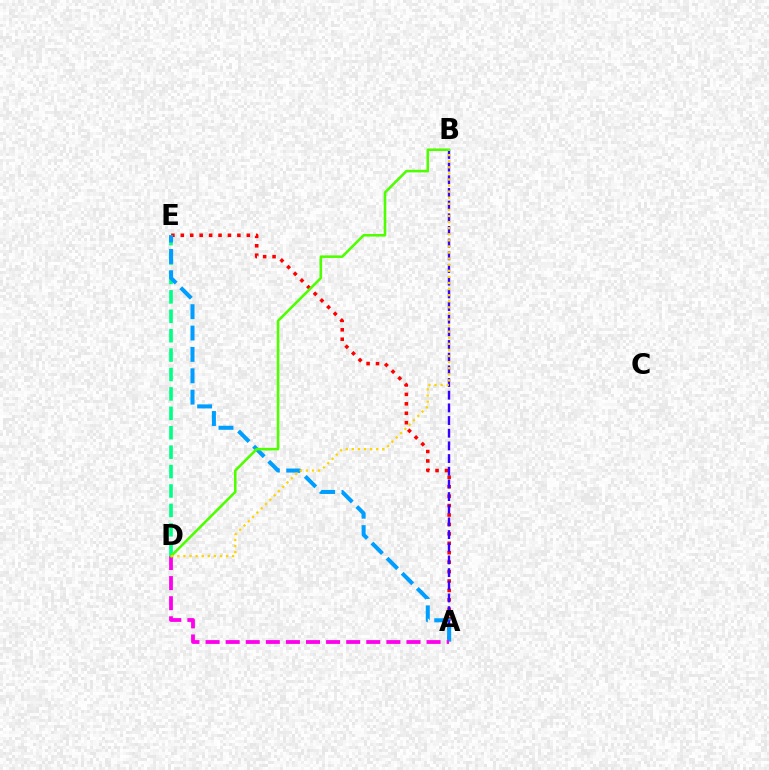{('A', 'E'): [{'color': '#ff0000', 'line_style': 'dotted', 'thickness': 2.56}, {'color': '#009eff', 'line_style': 'dashed', 'thickness': 2.9}], ('D', 'E'): [{'color': '#00ff86', 'line_style': 'dashed', 'thickness': 2.64}], ('A', 'B'): [{'color': '#3700ff', 'line_style': 'dashed', 'thickness': 1.72}], ('A', 'D'): [{'color': '#ff00ed', 'line_style': 'dashed', 'thickness': 2.73}], ('B', 'D'): [{'color': '#4fff00', 'line_style': 'solid', 'thickness': 1.86}, {'color': '#ffd500', 'line_style': 'dotted', 'thickness': 1.65}]}